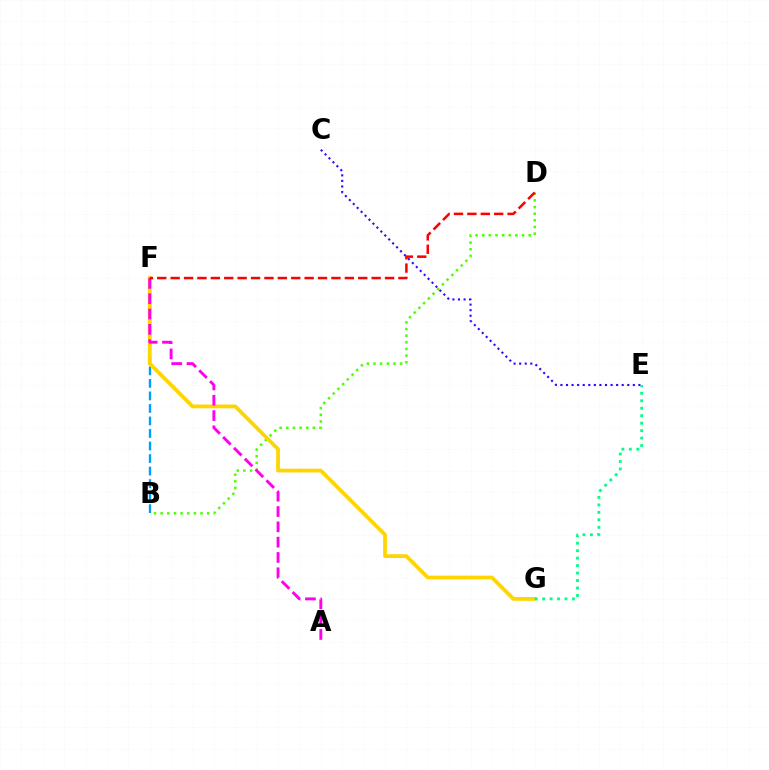{('B', 'D'): [{'color': '#4fff00', 'line_style': 'dotted', 'thickness': 1.81}], ('B', 'F'): [{'color': '#009eff', 'line_style': 'dashed', 'thickness': 1.7}], ('F', 'G'): [{'color': '#ffd500', 'line_style': 'solid', 'thickness': 2.71}], ('C', 'E'): [{'color': '#3700ff', 'line_style': 'dotted', 'thickness': 1.51}], ('A', 'F'): [{'color': '#ff00ed', 'line_style': 'dashed', 'thickness': 2.08}], ('D', 'F'): [{'color': '#ff0000', 'line_style': 'dashed', 'thickness': 1.82}], ('E', 'G'): [{'color': '#00ff86', 'line_style': 'dotted', 'thickness': 2.03}]}